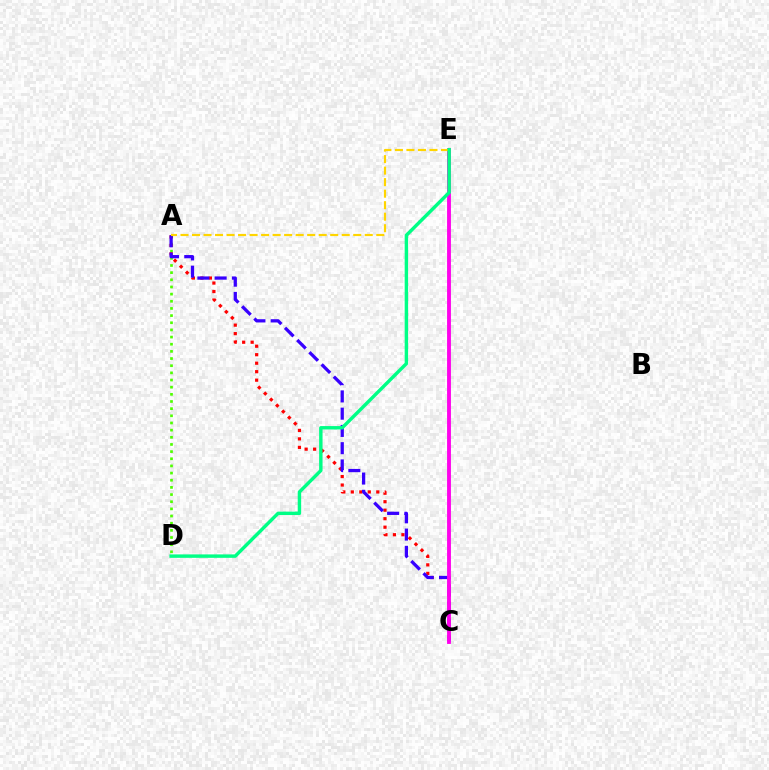{('A', 'D'): [{'color': '#4fff00', 'line_style': 'dotted', 'thickness': 1.94}], ('A', 'C'): [{'color': '#ff0000', 'line_style': 'dotted', 'thickness': 2.31}, {'color': '#3700ff', 'line_style': 'dashed', 'thickness': 2.34}], ('C', 'E'): [{'color': '#009eff', 'line_style': 'dashed', 'thickness': 1.6}, {'color': '#ff00ed', 'line_style': 'solid', 'thickness': 2.77}], ('A', 'E'): [{'color': '#ffd500', 'line_style': 'dashed', 'thickness': 1.56}], ('D', 'E'): [{'color': '#00ff86', 'line_style': 'solid', 'thickness': 2.47}]}